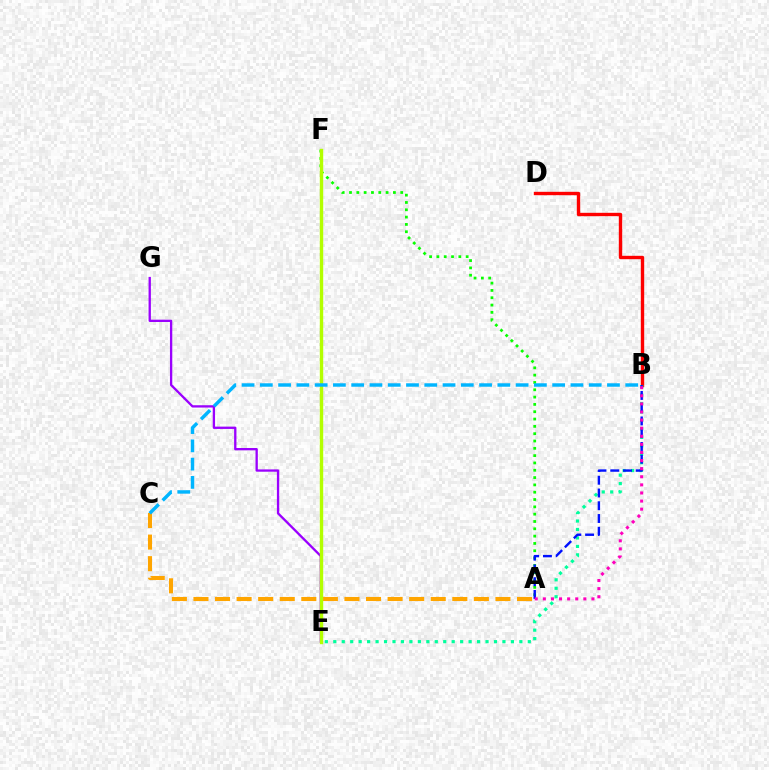{('B', 'D'): [{'color': '#ff0000', 'line_style': 'solid', 'thickness': 2.43}], ('E', 'G'): [{'color': '#9b00ff', 'line_style': 'solid', 'thickness': 1.67}], ('B', 'E'): [{'color': '#00ff9d', 'line_style': 'dotted', 'thickness': 2.3}], ('A', 'F'): [{'color': '#08ff00', 'line_style': 'dotted', 'thickness': 1.99}], ('A', 'B'): [{'color': '#0010ff', 'line_style': 'dashed', 'thickness': 1.73}, {'color': '#ff00bd', 'line_style': 'dotted', 'thickness': 2.2}], ('A', 'C'): [{'color': '#ffa500', 'line_style': 'dashed', 'thickness': 2.93}], ('E', 'F'): [{'color': '#b3ff00', 'line_style': 'solid', 'thickness': 2.45}], ('B', 'C'): [{'color': '#00b5ff', 'line_style': 'dashed', 'thickness': 2.48}]}